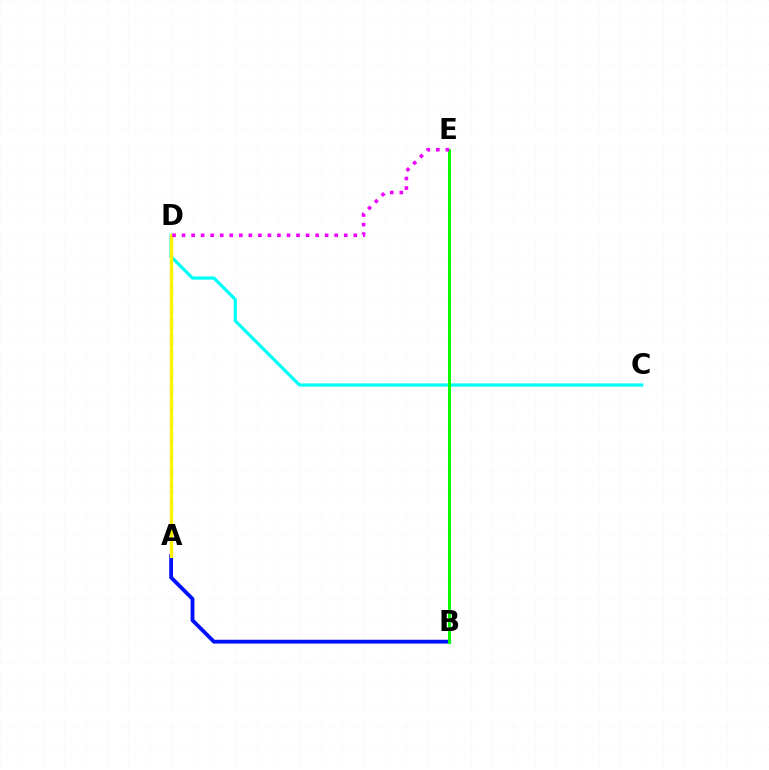{('C', 'D'): [{'color': '#00fff6', 'line_style': 'solid', 'thickness': 2.33}], ('A', 'B'): [{'color': '#0010ff', 'line_style': 'solid', 'thickness': 2.75}], ('B', 'E'): [{'color': '#08ff00', 'line_style': 'solid', 'thickness': 2.12}], ('A', 'D'): [{'color': '#ff0000', 'line_style': 'dashed', 'thickness': 2.24}, {'color': '#fcf500', 'line_style': 'solid', 'thickness': 2.35}], ('D', 'E'): [{'color': '#ee00ff', 'line_style': 'dotted', 'thickness': 2.59}]}